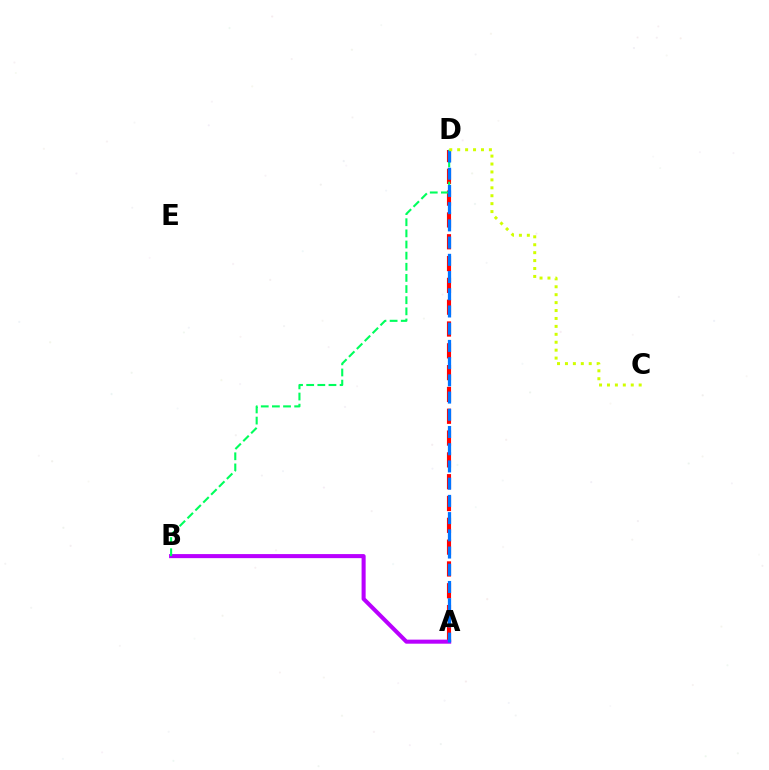{('A', 'D'): [{'color': '#ff0000', 'line_style': 'dashed', 'thickness': 2.96}, {'color': '#0074ff', 'line_style': 'dashed', 'thickness': 2.34}], ('A', 'B'): [{'color': '#b900ff', 'line_style': 'solid', 'thickness': 2.92}], ('B', 'D'): [{'color': '#00ff5c', 'line_style': 'dashed', 'thickness': 1.51}], ('C', 'D'): [{'color': '#d1ff00', 'line_style': 'dotted', 'thickness': 2.15}]}